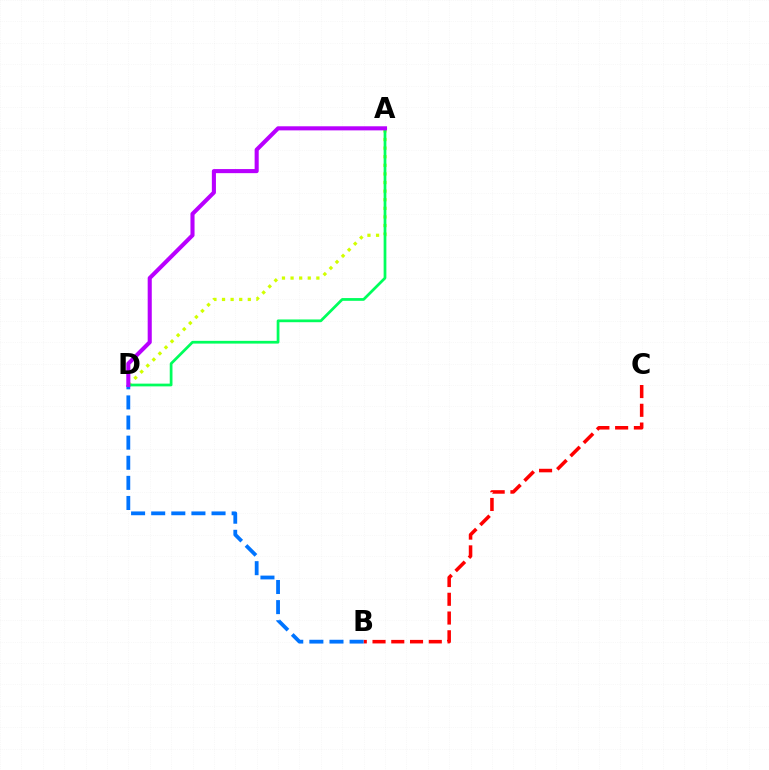{('B', 'C'): [{'color': '#ff0000', 'line_style': 'dashed', 'thickness': 2.55}], ('B', 'D'): [{'color': '#0074ff', 'line_style': 'dashed', 'thickness': 2.73}], ('A', 'D'): [{'color': '#d1ff00', 'line_style': 'dotted', 'thickness': 2.34}, {'color': '#00ff5c', 'line_style': 'solid', 'thickness': 1.97}, {'color': '#b900ff', 'line_style': 'solid', 'thickness': 2.94}]}